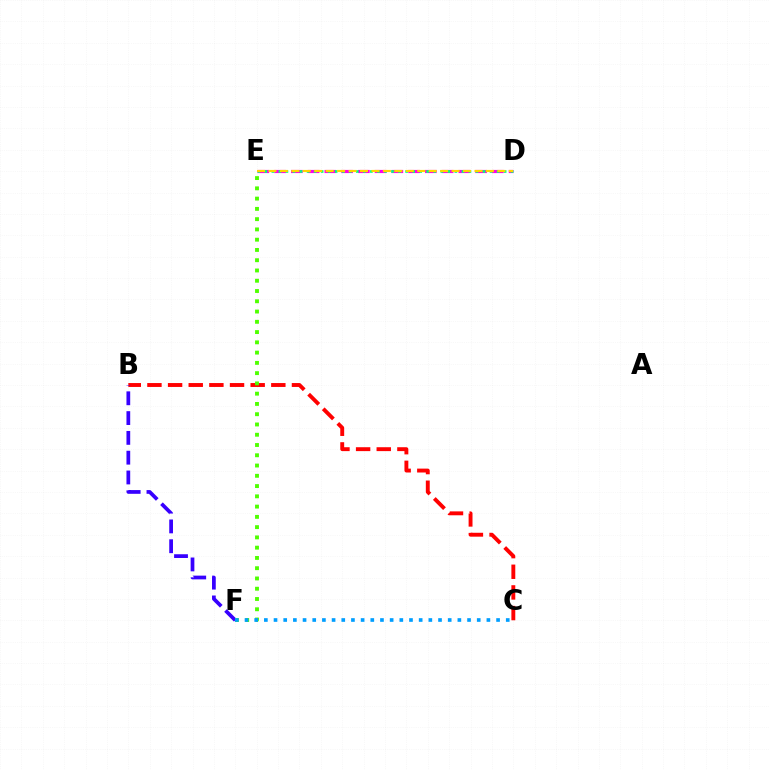{('B', 'C'): [{'color': '#ff0000', 'line_style': 'dashed', 'thickness': 2.8}], ('D', 'E'): [{'color': '#ff00ed', 'line_style': 'dashed', 'thickness': 2.28}, {'color': '#00ff86', 'line_style': 'dotted', 'thickness': 1.91}, {'color': '#ffd500', 'line_style': 'dashed', 'thickness': 1.55}], ('B', 'F'): [{'color': '#3700ff', 'line_style': 'dashed', 'thickness': 2.69}], ('E', 'F'): [{'color': '#4fff00', 'line_style': 'dotted', 'thickness': 2.79}], ('C', 'F'): [{'color': '#009eff', 'line_style': 'dotted', 'thickness': 2.63}]}